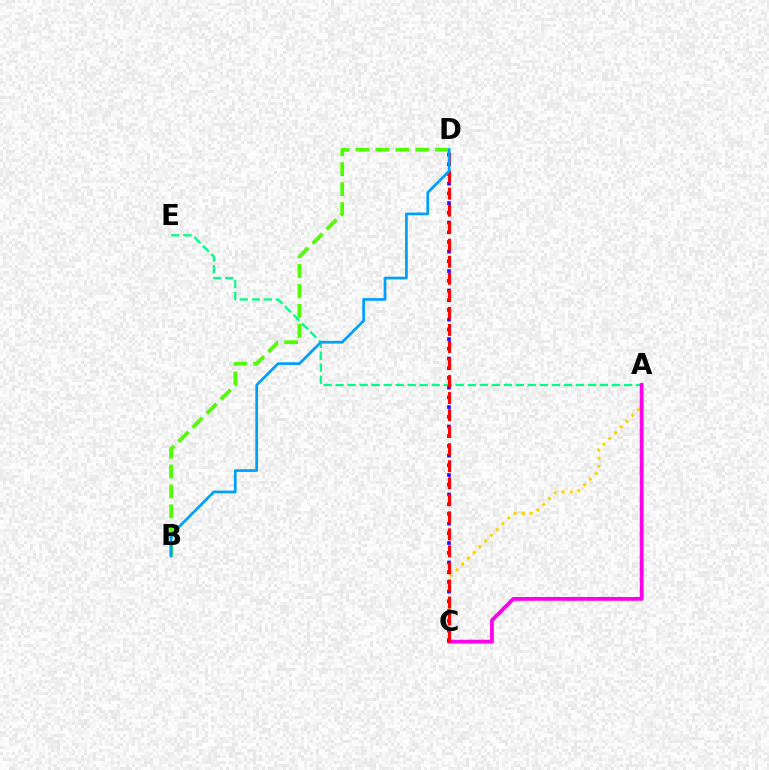{('A', 'C'): [{'color': '#ffd500', 'line_style': 'dotted', 'thickness': 2.21}, {'color': '#ff00ed', 'line_style': 'solid', 'thickness': 2.74}], ('A', 'E'): [{'color': '#00ff86', 'line_style': 'dashed', 'thickness': 1.63}], ('B', 'D'): [{'color': '#4fff00', 'line_style': 'dashed', 'thickness': 2.71}, {'color': '#009eff', 'line_style': 'solid', 'thickness': 1.95}], ('C', 'D'): [{'color': '#3700ff', 'line_style': 'dotted', 'thickness': 2.64}, {'color': '#ff0000', 'line_style': 'dashed', 'thickness': 2.31}]}